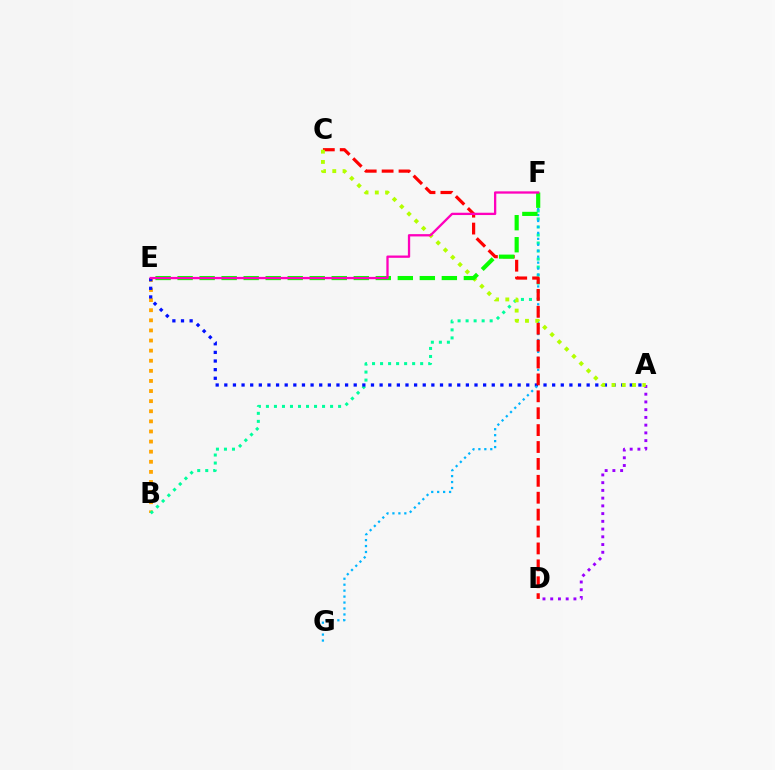{('A', 'D'): [{'color': '#9b00ff', 'line_style': 'dotted', 'thickness': 2.1}], ('B', 'E'): [{'color': '#ffa500', 'line_style': 'dotted', 'thickness': 2.75}], ('B', 'F'): [{'color': '#00ff9d', 'line_style': 'dotted', 'thickness': 2.18}], ('A', 'E'): [{'color': '#0010ff', 'line_style': 'dotted', 'thickness': 2.34}], ('F', 'G'): [{'color': '#00b5ff', 'line_style': 'dotted', 'thickness': 1.62}], ('C', 'D'): [{'color': '#ff0000', 'line_style': 'dashed', 'thickness': 2.3}], ('A', 'C'): [{'color': '#b3ff00', 'line_style': 'dotted', 'thickness': 2.79}], ('E', 'F'): [{'color': '#08ff00', 'line_style': 'dashed', 'thickness': 2.99}, {'color': '#ff00bd', 'line_style': 'solid', 'thickness': 1.66}]}